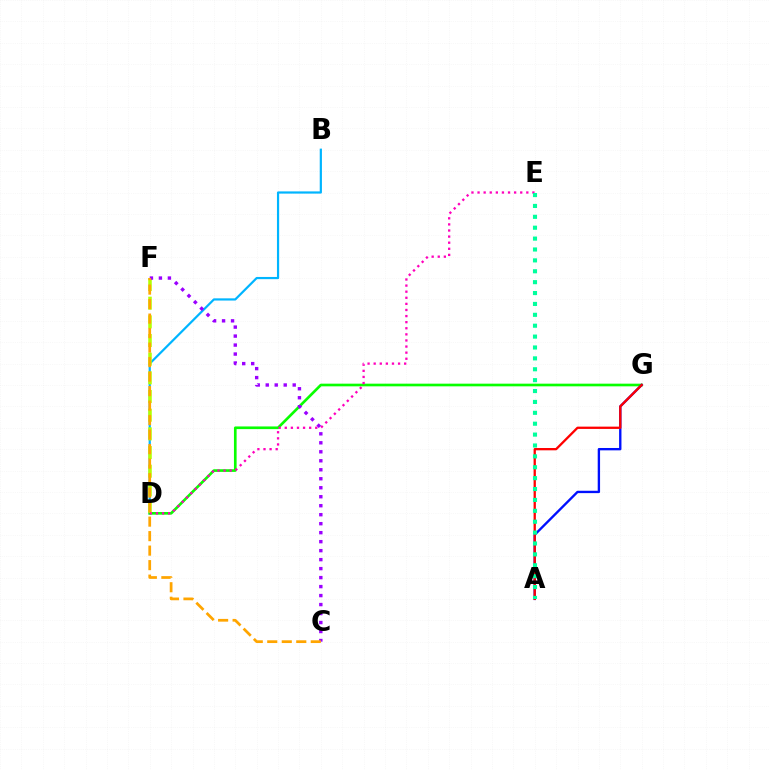{('B', 'D'): [{'color': '#00b5ff', 'line_style': 'solid', 'thickness': 1.59}], ('D', 'G'): [{'color': '#08ff00', 'line_style': 'solid', 'thickness': 1.92}], ('A', 'G'): [{'color': '#0010ff', 'line_style': 'solid', 'thickness': 1.7}, {'color': '#ff0000', 'line_style': 'solid', 'thickness': 1.66}], ('D', 'F'): [{'color': '#b3ff00', 'line_style': 'dashed', 'thickness': 2.54}], ('D', 'E'): [{'color': '#ff00bd', 'line_style': 'dotted', 'thickness': 1.66}], ('C', 'F'): [{'color': '#9b00ff', 'line_style': 'dotted', 'thickness': 2.44}, {'color': '#ffa500', 'line_style': 'dashed', 'thickness': 1.97}], ('A', 'E'): [{'color': '#00ff9d', 'line_style': 'dotted', 'thickness': 2.96}]}